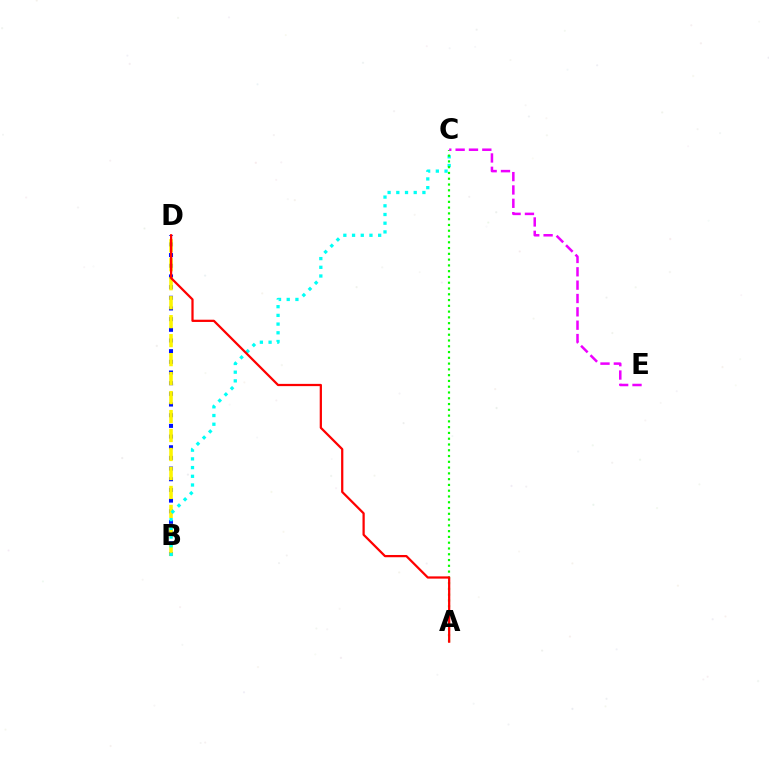{('B', 'D'): [{'color': '#0010ff', 'line_style': 'dotted', 'thickness': 2.9}, {'color': '#fcf500', 'line_style': 'dashed', 'thickness': 2.58}], ('B', 'C'): [{'color': '#00fff6', 'line_style': 'dotted', 'thickness': 2.36}], ('A', 'C'): [{'color': '#08ff00', 'line_style': 'dotted', 'thickness': 1.57}], ('A', 'D'): [{'color': '#ff0000', 'line_style': 'solid', 'thickness': 1.62}], ('C', 'E'): [{'color': '#ee00ff', 'line_style': 'dashed', 'thickness': 1.81}]}